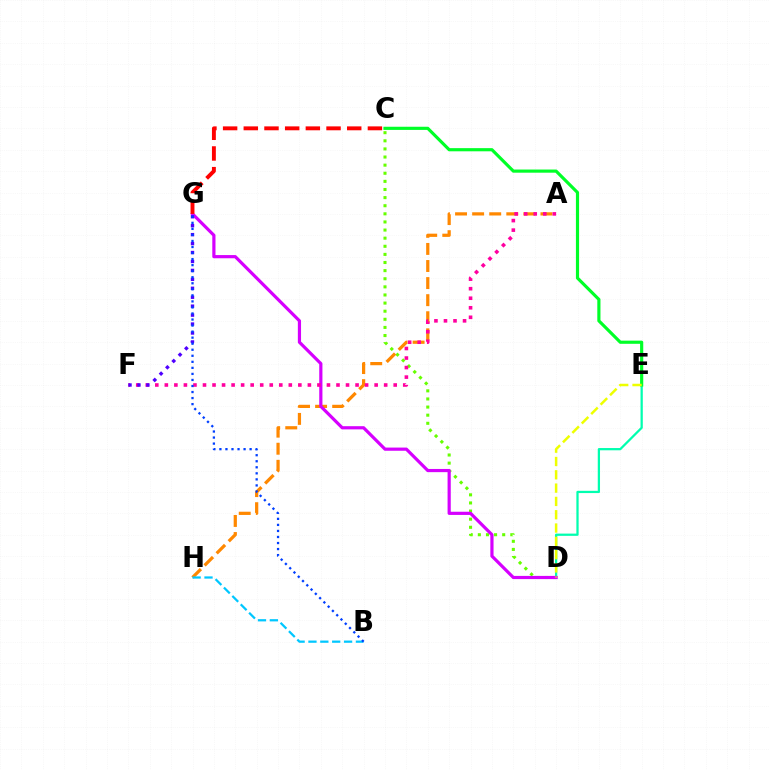{('C', 'D'): [{'color': '#66ff00', 'line_style': 'dotted', 'thickness': 2.2}], ('D', 'E'): [{'color': '#00ffaf', 'line_style': 'solid', 'thickness': 1.62}, {'color': '#eeff00', 'line_style': 'dashed', 'thickness': 1.81}], ('A', 'H'): [{'color': '#ff8800', 'line_style': 'dashed', 'thickness': 2.32}], ('D', 'G'): [{'color': '#d600ff', 'line_style': 'solid', 'thickness': 2.3}], ('A', 'F'): [{'color': '#ff00a0', 'line_style': 'dotted', 'thickness': 2.59}], ('F', 'G'): [{'color': '#4f00ff', 'line_style': 'dotted', 'thickness': 2.43}], ('C', 'E'): [{'color': '#00ff27', 'line_style': 'solid', 'thickness': 2.28}], ('C', 'G'): [{'color': '#ff0000', 'line_style': 'dashed', 'thickness': 2.81}], ('B', 'H'): [{'color': '#00c7ff', 'line_style': 'dashed', 'thickness': 1.61}], ('B', 'G'): [{'color': '#003fff', 'line_style': 'dotted', 'thickness': 1.64}]}